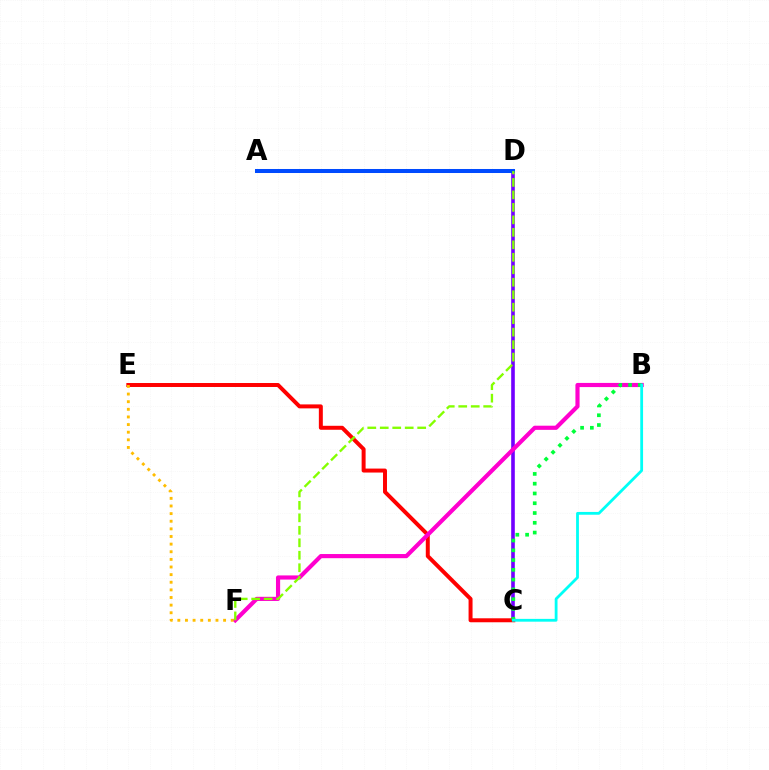{('C', 'D'): [{'color': '#7200ff', 'line_style': 'solid', 'thickness': 2.61}], ('C', 'E'): [{'color': '#ff0000', 'line_style': 'solid', 'thickness': 2.86}], ('B', 'F'): [{'color': '#ff00cf', 'line_style': 'solid', 'thickness': 2.99}], ('B', 'C'): [{'color': '#00ff39', 'line_style': 'dotted', 'thickness': 2.66}, {'color': '#00fff6', 'line_style': 'solid', 'thickness': 2.01}], ('E', 'F'): [{'color': '#ffbd00', 'line_style': 'dotted', 'thickness': 2.07}], ('A', 'D'): [{'color': '#004bff', 'line_style': 'solid', 'thickness': 2.89}], ('D', 'F'): [{'color': '#84ff00', 'line_style': 'dashed', 'thickness': 1.7}]}